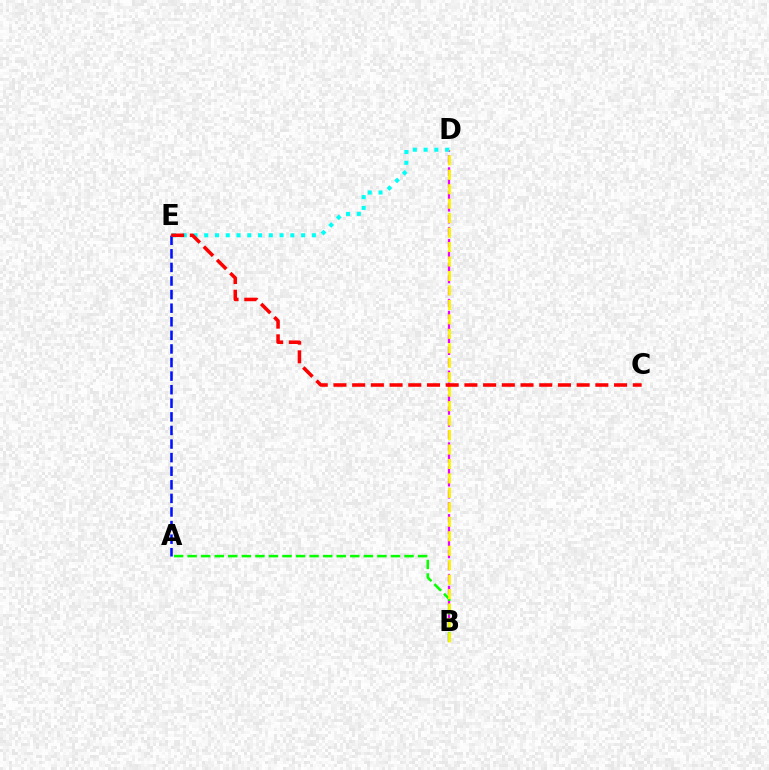{('B', 'D'): [{'color': '#ee00ff', 'line_style': 'dashed', 'thickness': 1.62}, {'color': '#fcf500', 'line_style': 'dashed', 'thickness': 1.96}], ('A', 'B'): [{'color': '#08ff00', 'line_style': 'dashed', 'thickness': 1.84}], ('D', 'E'): [{'color': '#00fff6', 'line_style': 'dotted', 'thickness': 2.92}], ('A', 'E'): [{'color': '#0010ff', 'line_style': 'dashed', 'thickness': 1.85}], ('C', 'E'): [{'color': '#ff0000', 'line_style': 'dashed', 'thickness': 2.54}]}